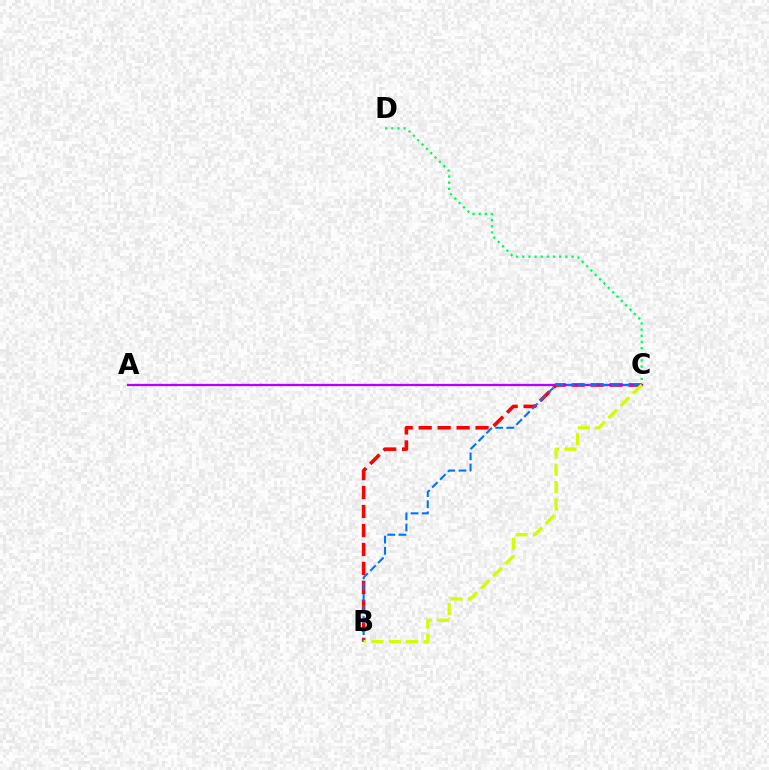{('B', 'C'): [{'color': '#ff0000', 'line_style': 'dashed', 'thickness': 2.58}, {'color': '#0074ff', 'line_style': 'dashed', 'thickness': 1.52}, {'color': '#d1ff00', 'line_style': 'dashed', 'thickness': 2.36}], ('C', 'D'): [{'color': '#00ff5c', 'line_style': 'dotted', 'thickness': 1.67}], ('A', 'C'): [{'color': '#b900ff', 'line_style': 'solid', 'thickness': 1.64}]}